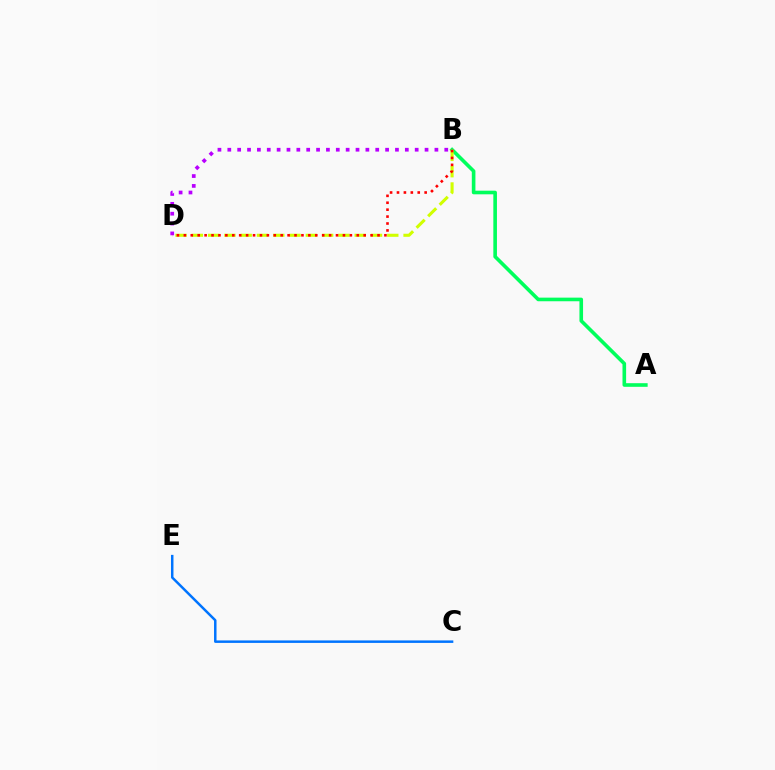{('A', 'B'): [{'color': '#00ff5c', 'line_style': 'solid', 'thickness': 2.6}], ('B', 'D'): [{'color': '#d1ff00', 'line_style': 'dashed', 'thickness': 2.21}, {'color': '#b900ff', 'line_style': 'dotted', 'thickness': 2.68}, {'color': '#ff0000', 'line_style': 'dotted', 'thickness': 1.88}], ('C', 'E'): [{'color': '#0074ff', 'line_style': 'solid', 'thickness': 1.79}]}